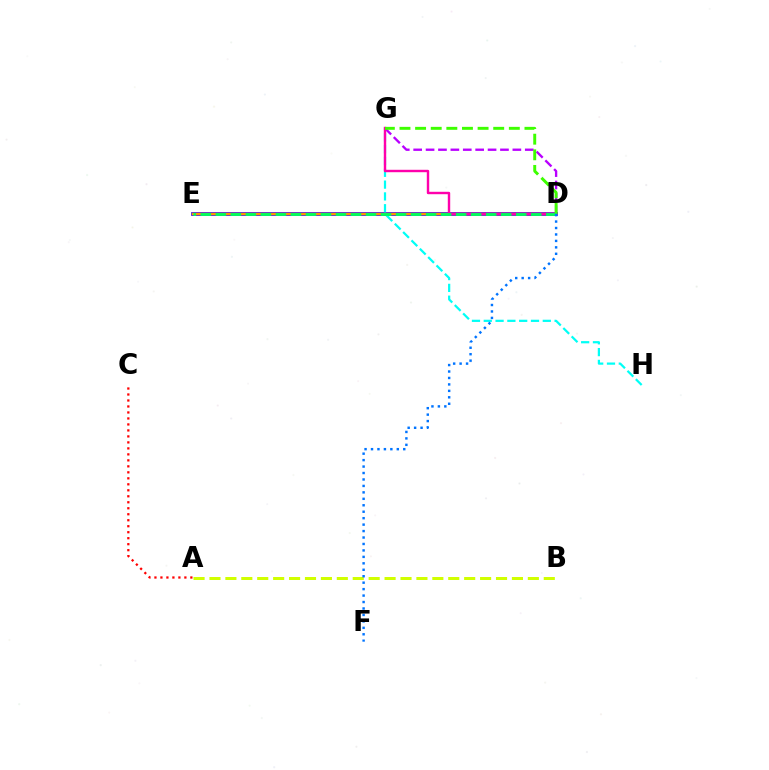{('D', 'G'): [{'color': '#b900ff', 'line_style': 'dashed', 'thickness': 1.68}, {'color': '#ff00ac', 'line_style': 'solid', 'thickness': 1.74}, {'color': '#3dff00', 'line_style': 'dashed', 'thickness': 2.12}], ('A', 'B'): [{'color': '#d1ff00', 'line_style': 'dashed', 'thickness': 2.16}], ('D', 'E'): [{'color': '#2500ff', 'line_style': 'solid', 'thickness': 2.67}, {'color': '#ff9400', 'line_style': 'solid', 'thickness': 1.8}, {'color': '#00ff5c', 'line_style': 'dashed', 'thickness': 2.04}], ('A', 'C'): [{'color': '#ff0000', 'line_style': 'dotted', 'thickness': 1.63}], ('G', 'H'): [{'color': '#00fff6', 'line_style': 'dashed', 'thickness': 1.6}], ('D', 'F'): [{'color': '#0074ff', 'line_style': 'dotted', 'thickness': 1.75}]}